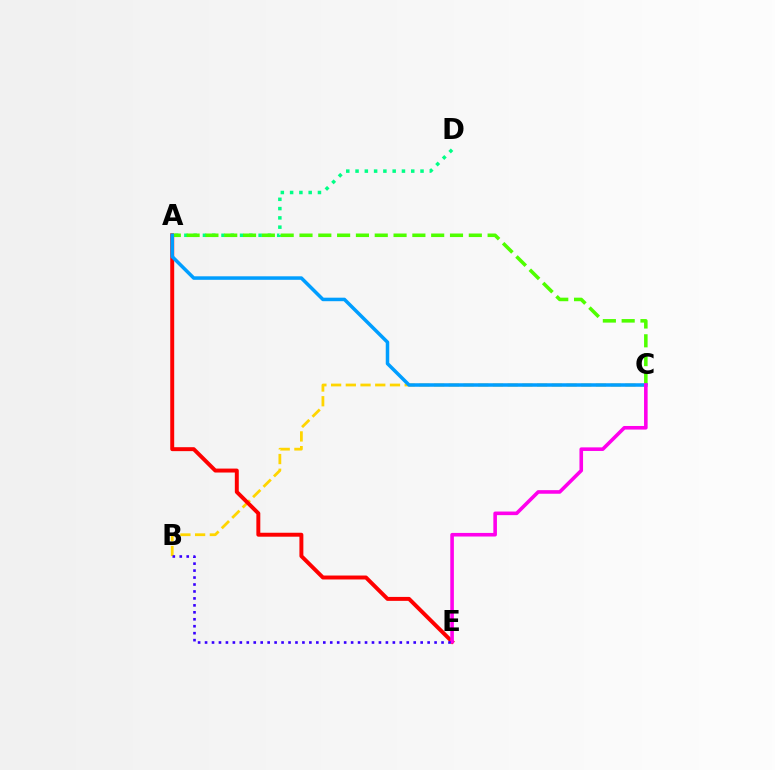{('B', 'C'): [{'color': '#ffd500', 'line_style': 'dashed', 'thickness': 2.0}], ('A', 'E'): [{'color': '#ff0000', 'line_style': 'solid', 'thickness': 2.84}], ('A', 'D'): [{'color': '#00ff86', 'line_style': 'dotted', 'thickness': 2.52}], ('A', 'C'): [{'color': '#4fff00', 'line_style': 'dashed', 'thickness': 2.56}, {'color': '#009eff', 'line_style': 'solid', 'thickness': 2.53}], ('C', 'E'): [{'color': '#ff00ed', 'line_style': 'solid', 'thickness': 2.59}], ('B', 'E'): [{'color': '#3700ff', 'line_style': 'dotted', 'thickness': 1.89}]}